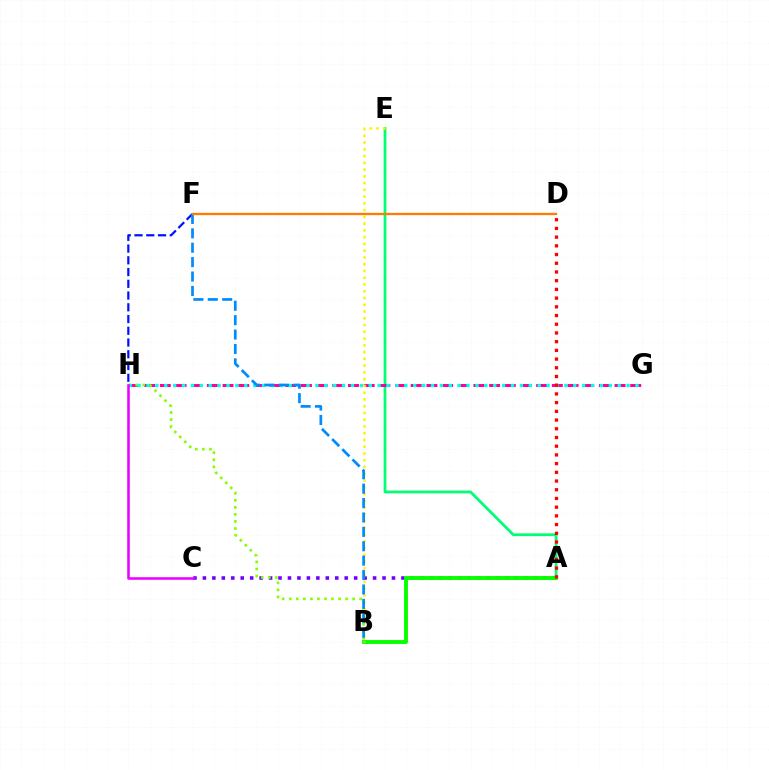{('A', 'E'): [{'color': '#00ff74', 'line_style': 'solid', 'thickness': 2.0}], ('G', 'H'): [{'color': '#ff0094', 'line_style': 'dashed', 'thickness': 2.13}, {'color': '#00fff6', 'line_style': 'dotted', 'thickness': 2.42}], ('A', 'C'): [{'color': '#7200ff', 'line_style': 'dotted', 'thickness': 2.57}], ('A', 'B'): [{'color': '#08ff00', 'line_style': 'solid', 'thickness': 2.81}], ('B', 'H'): [{'color': '#84ff00', 'line_style': 'dotted', 'thickness': 1.92}], ('F', 'H'): [{'color': '#0010ff', 'line_style': 'dashed', 'thickness': 1.6}], ('B', 'E'): [{'color': '#fcf500', 'line_style': 'dotted', 'thickness': 1.84}], ('C', 'H'): [{'color': '#ee00ff', 'line_style': 'solid', 'thickness': 1.85}], ('B', 'F'): [{'color': '#008cff', 'line_style': 'dashed', 'thickness': 1.96}], ('A', 'D'): [{'color': '#ff0000', 'line_style': 'dotted', 'thickness': 2.37}], ('D', 'F'): [{'color': '#ff7c00', 'line_style': 'solid', 'thickness': 1.66}]}